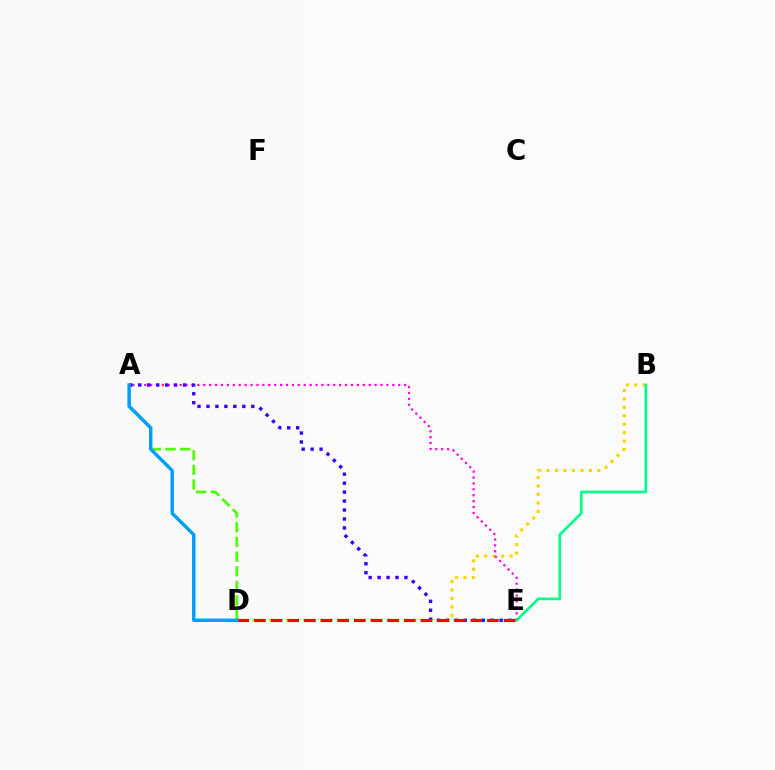{('B', 'D'): [{'color': '#ffd500', 'line_style': 'dotted', 'thickness': 2.3}], ('A', 'D'): [{'color': '#4fff00', 'line_style': 'dashed', 'thickness': 1.99}, {'color': '#009eff', 'line_style': 'solid', 'thickness': 2.46}], ('A', 'E'): [{'color': '#ff00ed', 'line_style': 'dotted', 'thickness': 1.61}, {'color': '#3700ff', 'line_style': 'dotted', 'thickness': 2.43}], ('B', 'E'): [{'color': '#00ff86', 'line_style': 'solid', 'thickness': 1.9}], ('D', 'E'): [{'color': '#ff0000', 'line_style': 'dashed', 'thickness': 2.26}]}